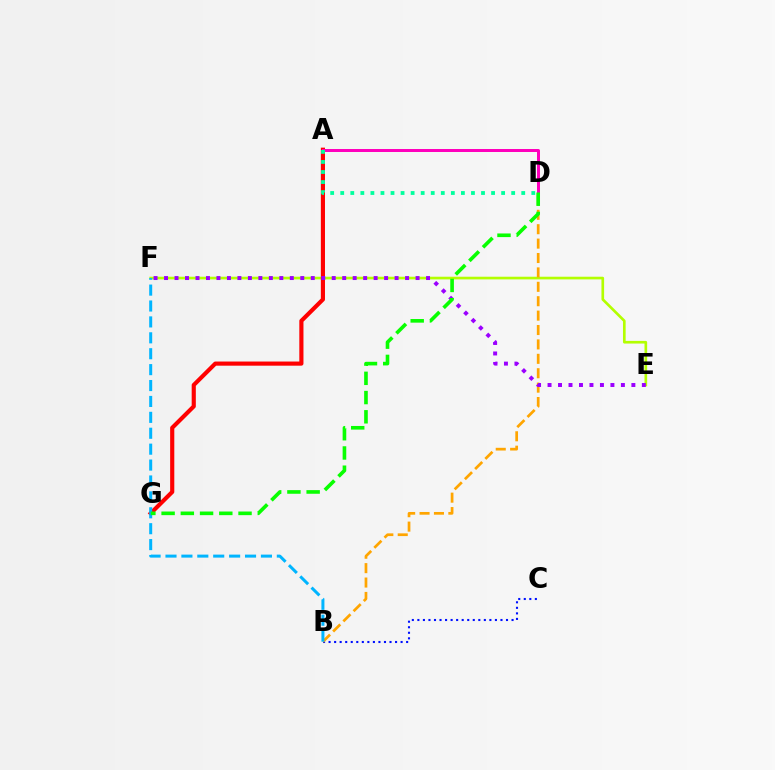{('B', 'C'): [{'color': '#0010ff', 'line_style': 'dotted', 'thickness': 1.51}], ('E', 'F'): [{'color': '#b3ff00', 'line_style': 'solid', 'thickness': 1.91}, {'color': '#9b00ff', 'line_style': 'dotted', 'thickness': 2.85}], ('B', 'D'): [{'color': '#ffa500', 'line_style': 'dashed', 'thickness': 1.96}], ('A', 'G'): [{'color': '#ff0000', 'line_style': 'solid', 'thickness': 2.98}], ('B', 'F'): [{'color': '#00b5ff', 'line_style': 'dashed', 'thickness': 2.16}], ('A', 'D'): [{'color': '#ff00bd', 'line_style': 'solid', 'thickness': 2.16}, {'color': '#00ff9d', 'line_style': 'dotted', 'thickness': 2.73}], ('D', 'G'): [{'color': '#08ff00', 'line_style': 'dashed', 'thickness': 2.61}]}